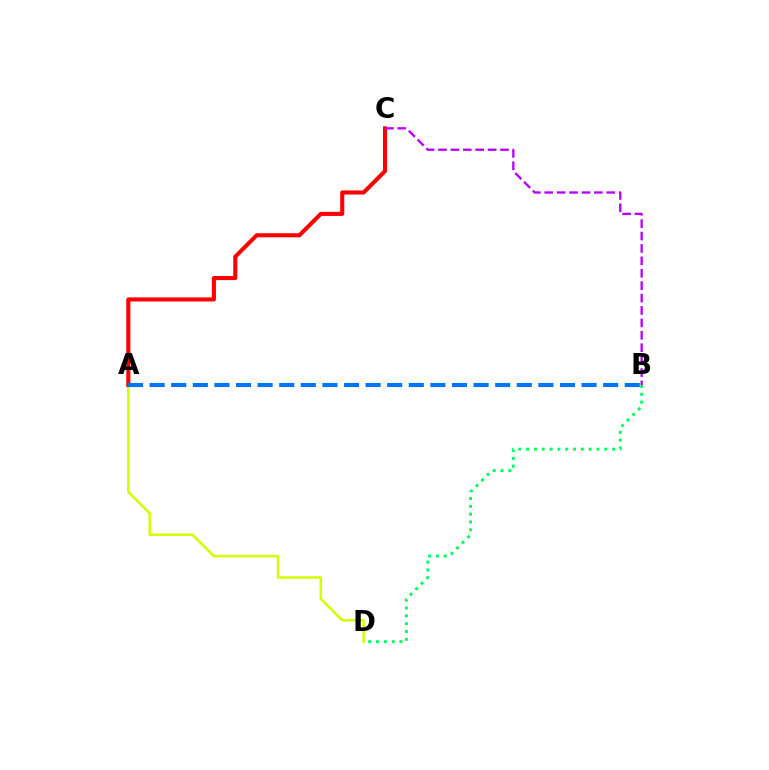{('A', 'D'): [{'color': '#d1ff00', 'line_style': 'solid', 'thickness': 1.81}], ('A', 'C'): [{'color': '#ff0000', 'line_style': 'solid', 'thickness': 2.94}], ('B', 'C'): [{'color': '#b900ff', 'line_style': 'dashed', 'thickness': 1.69}], ('B', 'D'): [{'color': '#00ff5c', 'line_style': 'dotted', 'thickness': 2.12}], ('A', 'B'): [{'color': '#0074ff', 'line_style': 'dashed', 'thickness': 2.93}]}